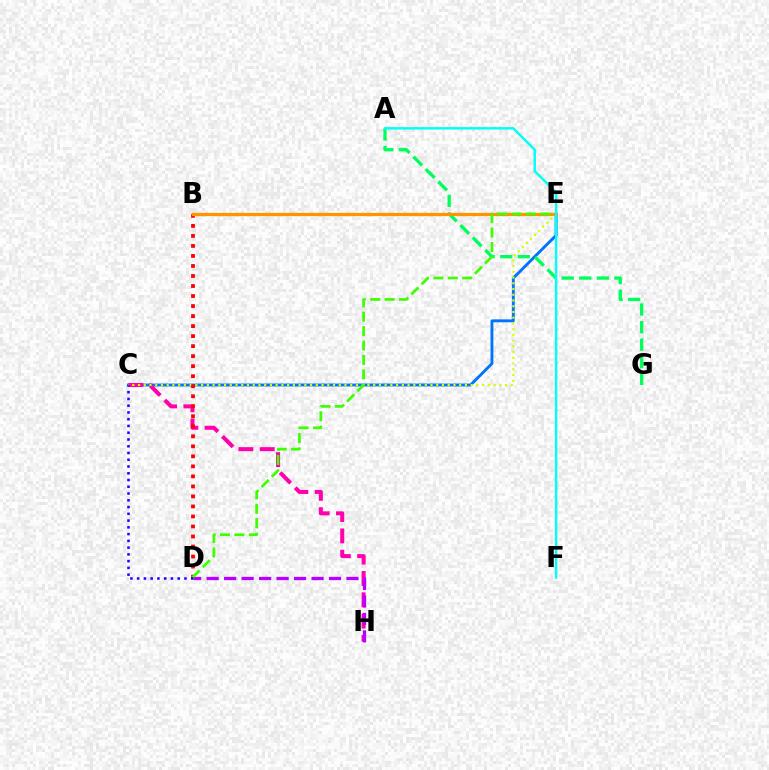{('C', 'E'): [{'color': '#0074ff', 'line_style': 'solid', 'thickness': 2.07}, {'color': '#d1ff00', 'line_style': 'dotted', 'thickness': 1.56}], ('C', 'H'): [{'color': '#ff00ac', 'line_style': 'dashed', 'thickness': 2.9}], ('D', 'H'): [{'color': '#b900ff', 'line_style': 'dashed', 'thickness': 2.37}], ('A', 'G'): [{'color': '#00ff5c', 'line_style': 'dashed', 'thickness': 2.39}], ('B', 'D'): [{'color': '#ff0000', 'line_style': 'dotted', 'thickness': 2.72}], ('B', 'E'): [{'color': '#ff9400', 'line_style': 'solid', 'thickness': 2.35}], ('D', 'E'): [{'color': '#3dff00', 'line_style': 'dashed', 'thickness': 1.96}], ('A', 'F'): [{'color': '#00fff6', 'line_style': 'solid', 'thickness': 1.75}], ('C', 'D'): [{'color': '#2500ff', 'line_style': 'dotted', 'thickness': 1.84}]}